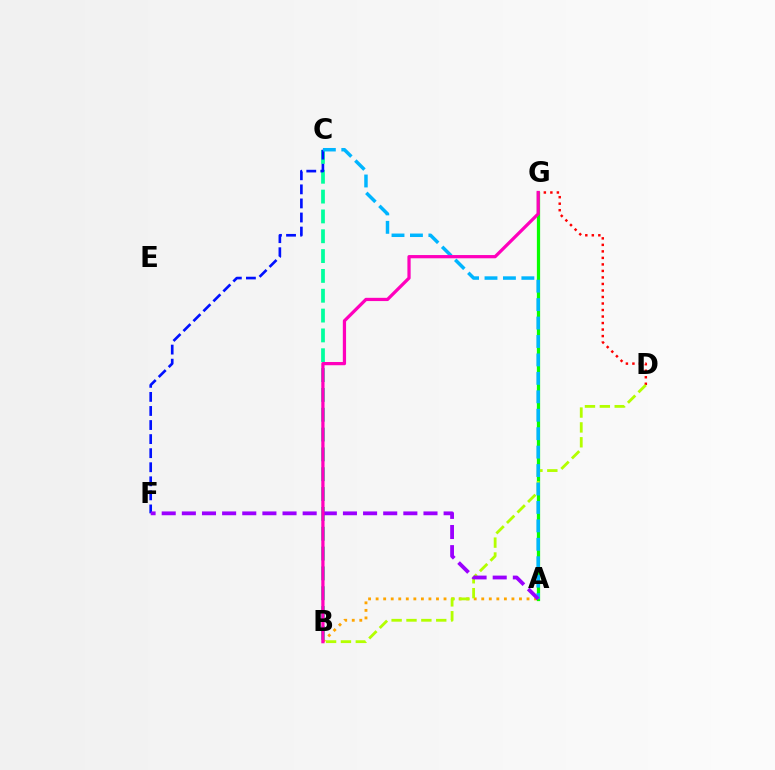{('D', 'G'): [{'color': '#ff0000', 'line_style': 'dotted', 'thickness': 1.77}], ('A', 'B'): [{'color': '#ffa500', 'line_style': 'dotted', 'thickness': 2.05}], ('B', 'C'): [{'color': '#00ff9d', 'line_style': 'dashed', 'thickness': 2.69}], ('A', 'G'): [{'color': '#08ff00', 'line_style': 'solid', 'thickness': 2.33}], ('B', 'D'): [{'color': '#b3ff00', 'line_style': 'dashed', 'thickness': 2.02}], ('C', 'F'): [{'color': '#0010ff', 'line_style': 'dashed', 'thickness': 1.91}], ('A', 'C'): [{'color': '#00b5ff', 'line_style': 'dashed', 'thickness': 2.5}], ('A', 'F'): [{'color': '#9b00ff', 'line_style': 'dashed', 'thickness': 2.74}], ('B', 'G'): [{'color': '#ff00bd', 'line_style': 'solid', 'thickness': 2.33}]}